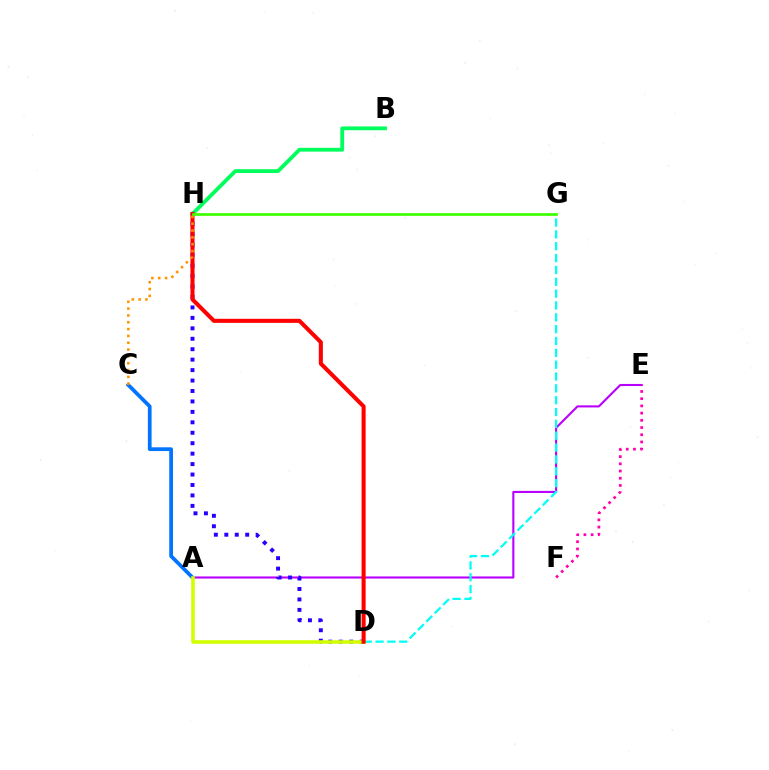{('A', 'E'): [{'color': '#b900ff', 'line_style': 'solid', 'thickness': 1.52}], ('D', 'G'): [{'color': '#00fff6', 'line_style': 'dashed', 'thickness': 1.61}], ('A', 'C'): [{'color': '#0074ff', 'line_style': 'solid', 'thickness': 2.69}], ('E', 'F'): [{'color': '#ff00ac', 'line_style': 'dotted', 'thickness': 1.96}], ('D', 'H'): [{'color': '#2500ff', 'line_style': 'dotted', 'thickness': 2.84}, {'color': '#ff0000', 'line_style': 'solid', 'thickness': 2.92}], ('A', 'D'): [{'color': '#d1ff00', 'line_style': 'solid', 'thickness': 2.59}], ('B', 'H'): [{'color': '#00ff5c', 'line_style': 'solid', 'thickness': 2.75}], ('C', 'H'): [{'color': '#ff9400', 'line_style': 'dotted', 'thickness': 1.85}], ('G', 'H'): [{'color': '#3dff00', 'line_style': 'solid', 'thickness': 1.95}]}